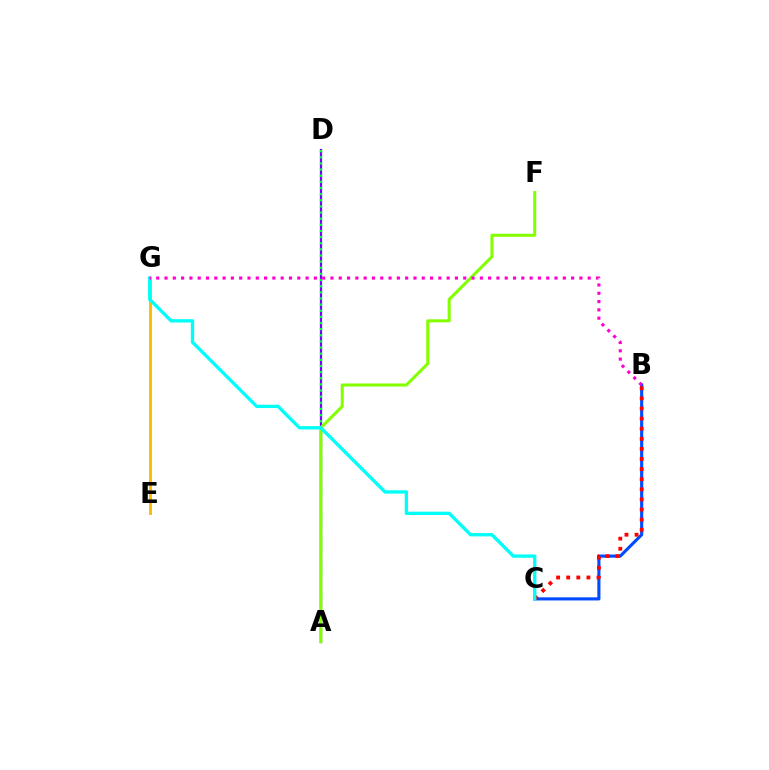{('B', 'C'): [{'color': '#004bff', 'line_style': 'solid', 'thickness': 2.24}, {'color': '#ff0000', 'line_style': 'dotted', 'thickness': 2.75}], ('E', 'G'): [{'color': '#ffbd00', 'line_style': 'solid', 'thickness': 2.12}], ('A', 'D'): [{'color': '#7200ff', 'line_style': 'solid', 'thickness': 1.61}, {'color': '#00ff39', 'line_style': 'dotted', 'thickness': 1.67}], ('A', 'F'): [{'color': '#84ff00', 'line_style': 'solid', 'thickness': 2.19}], ('C', 'G'): [{'color': '#00fff6', 'line_style': 'solid', 'thickness': 2.4}], ('B', 'G'): [{'color': '#ff00cf', 'line_style': 'dotted', 'thickness': 2.25}]}